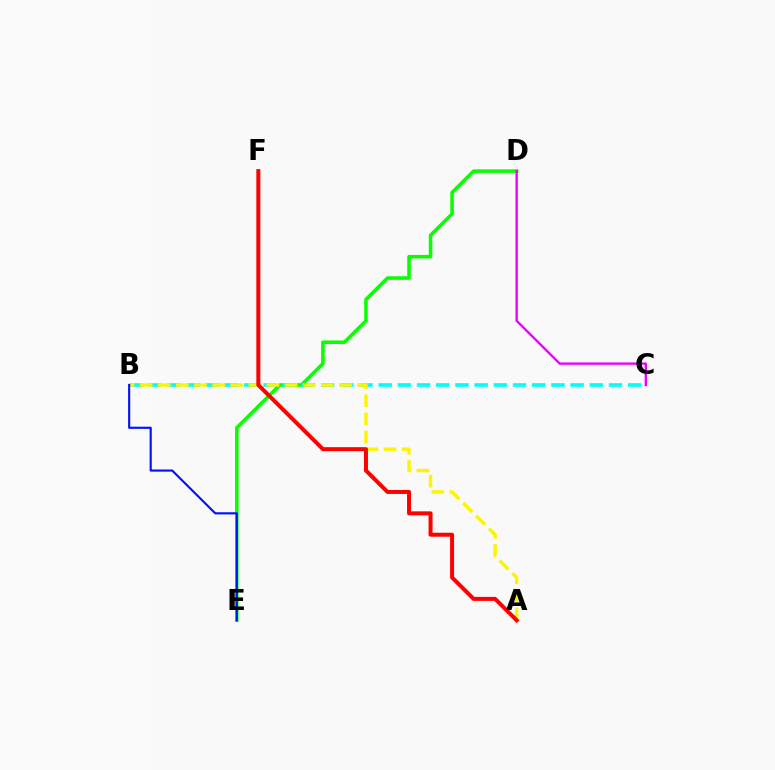{('D', 'E'): [{'color': '#08ff00', 'line_style': 'solid', 'thickness': 2.55}], ('B', 'C'): [{'color': '#00fff6', 'line_style': 'dashed', 'thickness': 2.61}], ('A', 'B'): [{'color': '#fcf500', 'line_style': 'dashed', 'thickness': 2.46}], ('C', 'D'): [{'color': '#ee00ff', 'line_style': 'solid', 'thickness': 1.72}], ('B', 'E'): [{'color': '#0010ff', 'line_style': 'solid', 'thickness': 1.53}], ('A', 'F'): [{'color': '#ff0000', 'line_style': 'solid', 'thickness': 2.87}]}